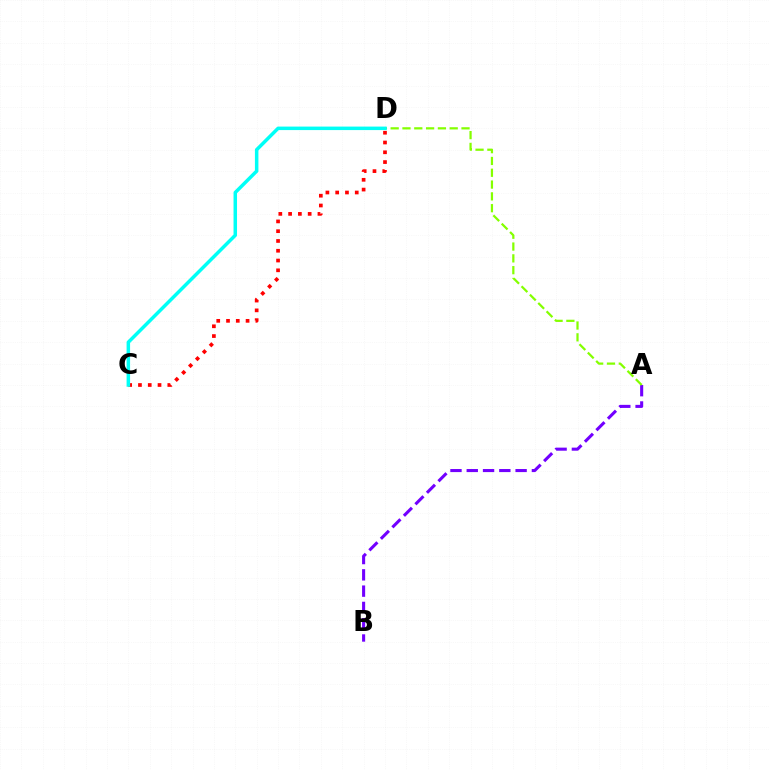{('A', 'B'): [{'color': '#7200ff', 'line_style': 'dashed', 'thickness': 2.21}], ('A', 'D'): [{'color': '#84ff00', 'line_style': 'dashed', 'thickness': 1.6}], ('C', 'D'): [{'color': '#ff0000', 'line_style': 'dotted', 'thickness': 2.66}, {'color': '#00fff6', 'line_style': 'solid', 'thickness': 2.52}]}